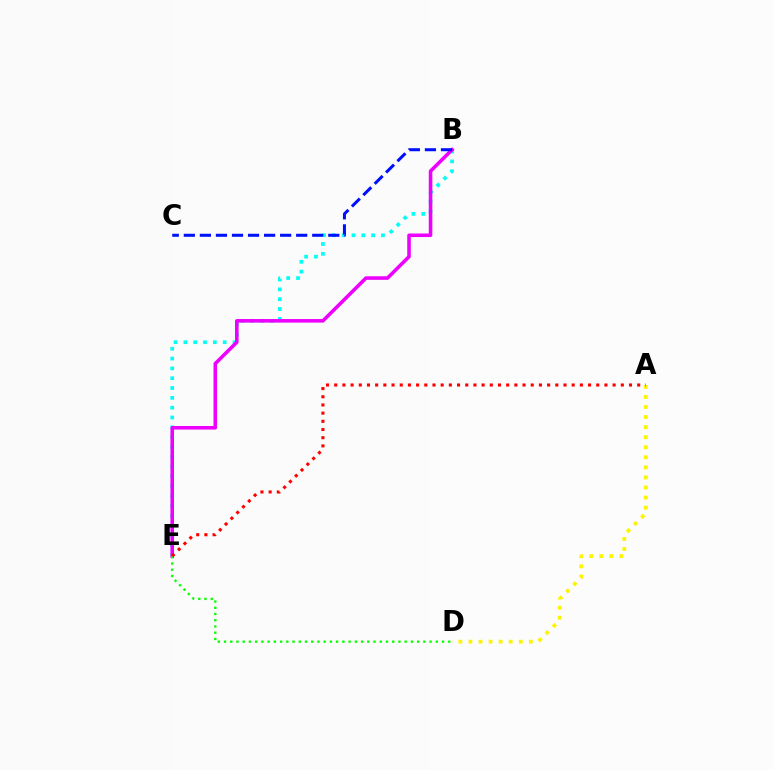{('B', 'E'): [{'color': '#00fff6', 'line_style': 'dotted', 'thickness': 2.67}, {'color': '#ee00ff', 'line_style': 'solid', 'thickness': 2.57}], ('D', 'E'): [{'color': '#08ff00', 'line_style': 'dotted', 'thickness': 1.69}], ('A', 'D'): [{'color': '#fcf500', 'line_style': 'dotted', 'thickness': 2.73}], ('B', 'C'): [{'color': '#0010ff', 'line_style': 'dashed', 'thickness': 2.18}], ('A', 'E'): [{'color': '#ff0000', 'line_style': 'dotted', 'thickness': 2.22}]}